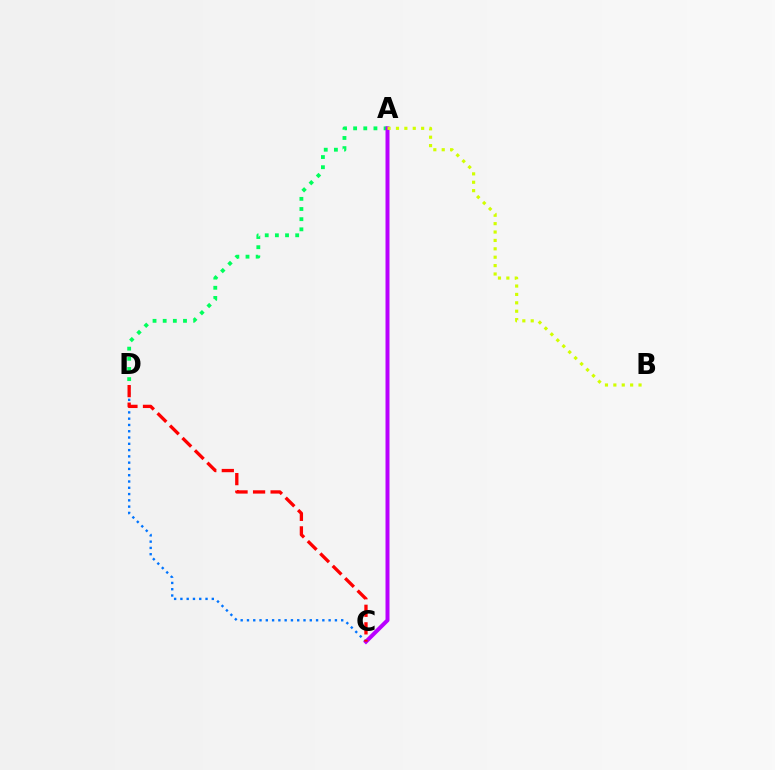{('C', 'D'): [{'color': '#0074ff', 'line_style': 'dotted', 'thickness': 1.71}, {'color': '#ff0000', 'line_style': 'dashed', 'thickness': 2.38}], ('A', 'D'): [{'color': '#00ff5c', 'line_style': 'dotted', 'thickness': 2.76}], ('A', 'C'): [{'color': '#b900ff', 'line_style': 'solid', 'thickness': 2.86}], ('A', 'B'): [{'color': '#d1ff00', 'line_style': 'dotted', 'thickness': 2.28}]}